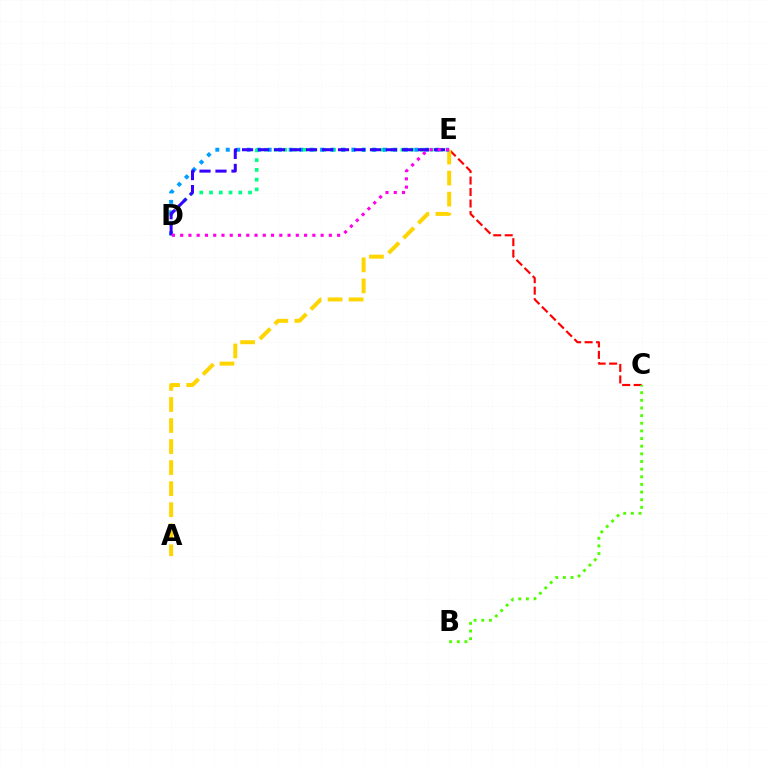{('C', 'E'): [{'color': '#ff0000', 'line_style': 'dashed', 'thickness': 1.56}], ('A', 'E'): [{'color': '#ffd500', 'line_style': 'dashed', 'thickness': 2.86}], ('D', 'E'): [{'color': '#00ff86', 'line_style': 'dotted', 'thickness': 2.65}, {'color': '#009eff', 'line_style': 'dotted', 'thickness': 2.85}, {'color': '#3700ff', 'line_style': 'dashed', 'thickness': 2.17}, {'color': '#ff00ed', 'line_style': 'dotted', 'thickness': 2.24}], ('B', 'C'): [{'color': '#4fff00', 'line_style': 'dotted', 'thickness': 2.08}]}